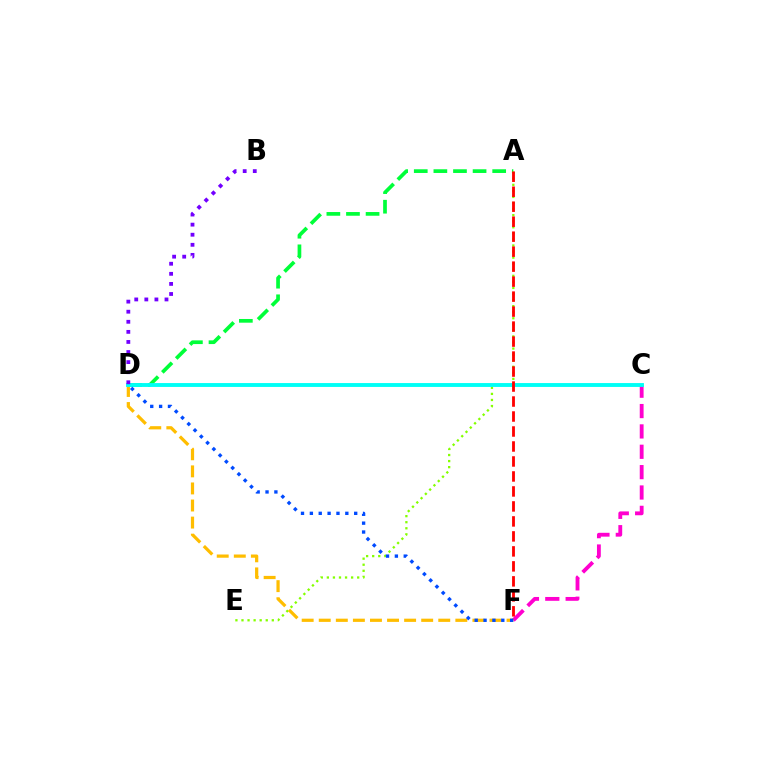{('A', 'D'): [{'color': '#00ff39', 'line_style': 'dashed', 'thickness': 2.66}], ('C', 'F'): [{'color': '#ff00cf', 'line_style': 'dashed', 'thickness': 2.77}], ('A', 'E'): [{'color': '#84ff00', 'line_style': 'dotted', 'thickness': 1.65}], ('D', 'F'): [{'color': '#ffbd00', 'line_style': 'dashed', 'thickness': 2.32}, {'color': '#004bff', 'line_style': 'dotted', 'thickness': 2.41}], ('C', 'D'): [{'color': '#00fff6', 'line_style': 'solid', 'thickness': 2.79}], ('A', 'F'): [{'color': '#ff0000', 'line_style': 'dashed', 'thickness': 2.04}], ('B', 'D'): [{'color': '#7200ff', 'line_style': 'dotted', 'thickness': 2.74}]}